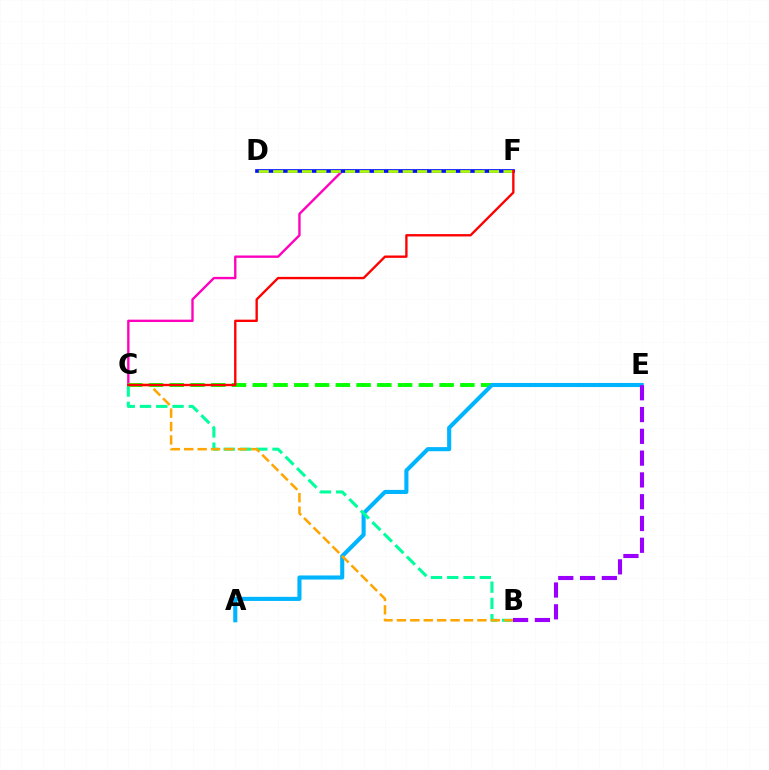{('C', 'F'): [{'color': '#ff00bd', 'line_style': 'solid', 'thickness': 1.71}, {'color': '#ff0000', 'line_style': 'solid', 'thickness': 1.7}], ('C', 'E'): [{'color': '#08ff00', 'line_style': 'dashed', 'thickness': 2.82}], ('D', 'F'): [{'color': '#0010ff', 'line_style': 'solid', 'thickness': 2.64}, {'color': '#b3ff00', 'line_style': 'dashed', 'thickness': 1.96}], ('A', 'E'): [{'color': '#00b5ff', 'line_style': 'solid', 'thickness': 2.95}], ('B', 'C'): [{'color': '#00ff9d', 'line_style': 'dashed', 'thickness': 2.21}, {'color': '#ffa500', 'line_style': 'dashed', 'thickness': 1.82}], ('B', 'E'): [{'color': '#9b00ff', 'line_style': 'dashed', 'thickness': 2.96}]}